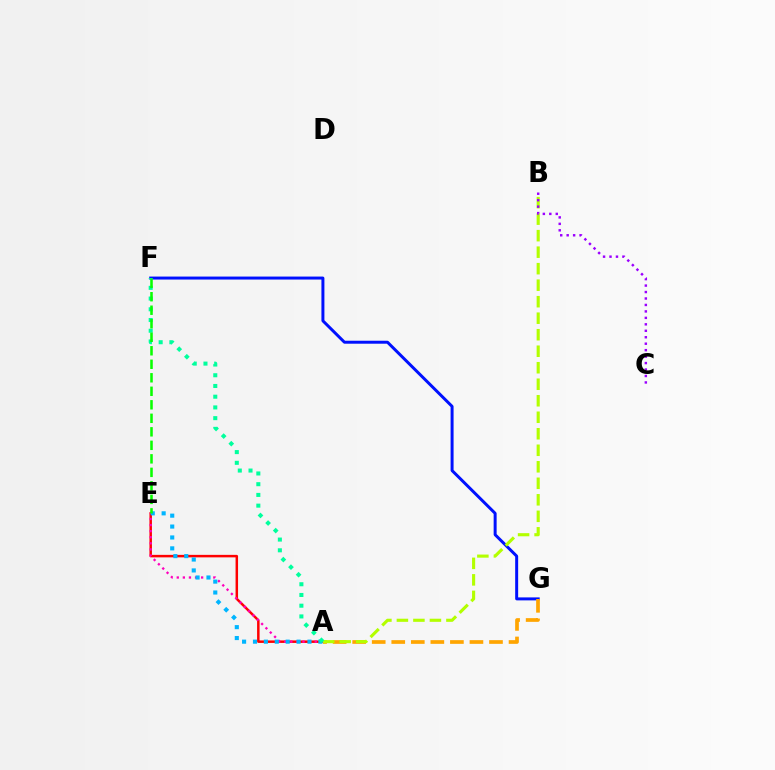{('F', 'G'): [{'color': '#0010ff', 'line_style': 'solid', 'thickness': 2.14}], ('A', 'E'): [{'color': '#ff0000', 'line_style': 'solid', 'thickness': 1.79}, {'color': '#ff00bd', 'line_style': 'dotted', 'thickness': 1.65}, {'color': '#00b5ff', 'line_style': 'dotted', 'thickness': 2.96}], ('A', 'G'): [{'color': '#ffa500', 'line_style': 'dashed', 'thickness': 2.66}], ('A', 'B'): [{'color': '#b3ff00', 'line_style': 'dashed', 'thickness': 2.24}], ('A', 'F'): [{'color': '#00ff9d', 'line_style': 'dotted', 'thickness': 2.91}], ('B', 'C'): [{'color': '#9b00ff', 'line_style': 'dotted', 'thickness': 1.75}], ('E', 'F'): [{'color': '#08ff00', 'line_style': 'dashed', 'thickness': 1.84}]}